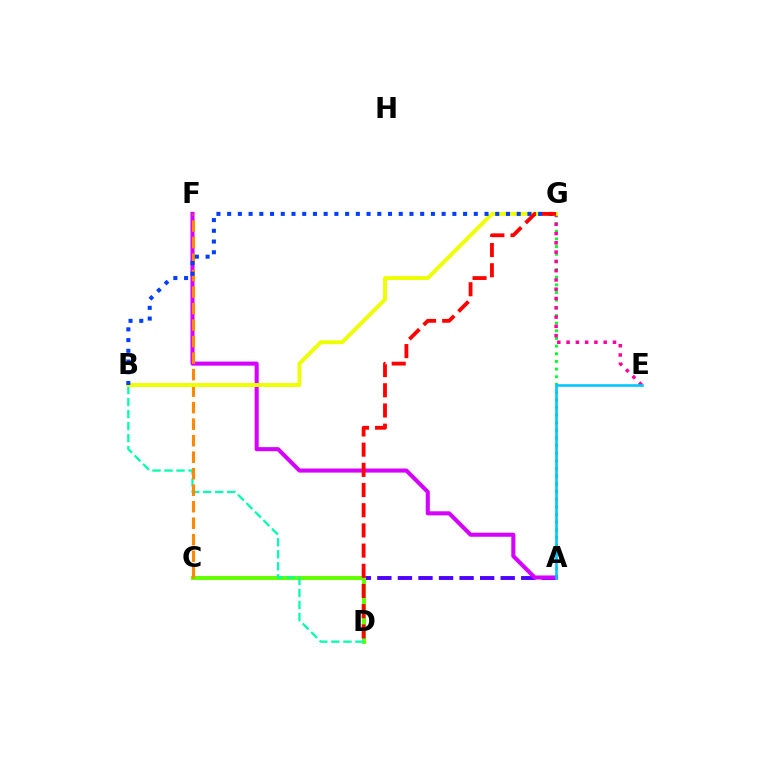{('A', 'G'): [{'color': '#00ff27', 'line_style': 'dotted', 'thickness': 2.08}], ('A', 'C'): [{'color': '#4f00ff', 'line_style': 'dashed', 'thickness': 2.79}], ('C', 'D'): [{'color': '#66ff00', 'line_style': 'solid', 'thickness': 2.93}], ('E', 'G'): [{'color': '#ff00a0', 'line_style': 'dotted', 'thickness': 2.52}], ('A', 'F'): [{'color': '#d600ff', 'line_style': 'solid', 'thickness': 2.93}], ('B', 'D'): [{'color': '#00ffaf', 'line_style': 'dashed', 'thickness': 1.63}], ('C', 'F'): [{'color': '#ff8800', 'line_style': 'dashed', 'thickness': 2.24}], ('B', 'G'): [{'color': '#eeff00', 'line_style': 'solid', 'thickness': 2.79}, {'color': '#003fff', 'line_style': 'dotted', 'thickness': 2.91}], ('D', 'G'): [{'color': '#ff0000', 'line_style': 'dashed', 'thickness': 2.74}], ('A', 'E'): [{'color': '#00c7ff', 'line_style': 'solid', 'thickness': 1.88}]}